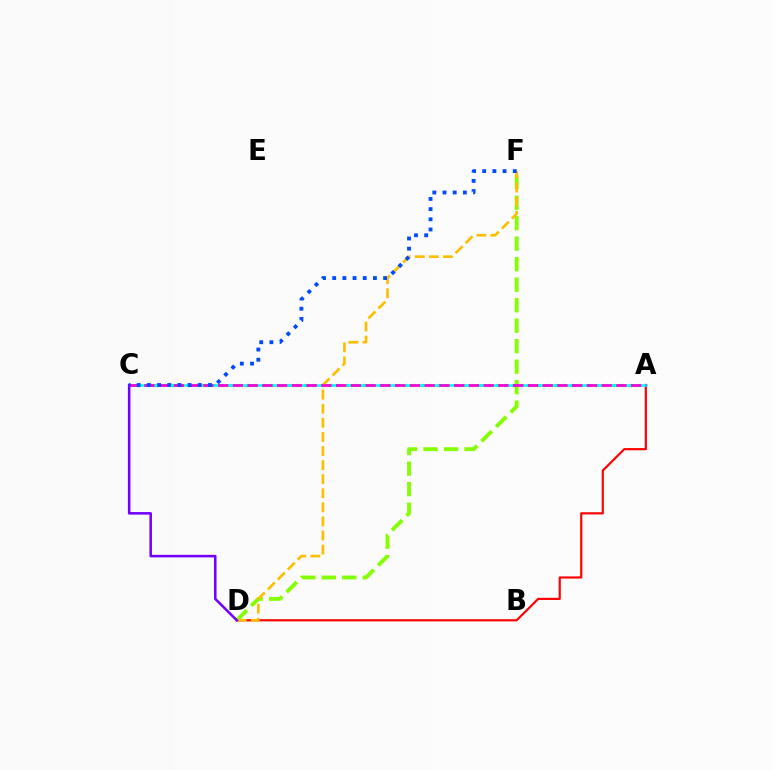{('A', 'C'): [{'color': '#00ff39', 'line_style': 'dotted', 'thickness': 2.26}, {'color': '#00fff6', 'line_style': 'solid', 'thickness': 1.84}, {'color': '#ff00cf', 'line_style': 'dashed', 'thickness': 2.0}], ('D', 'F'): [{'color': '#84ff00', 'line_style': 'dashed', 'thickness': 2.78}, {'color': '#ffbd00', 'line_style': 'dashed', 'thickness': 1.91}], ('A', 'D'): [{'color': '#ff0000', 'line_style': 'solid', 'thickness': 1.57}], ('C', 'D'): [{'color': '#7200ff', 'line_style': 'solid', 'thickness': 1.82}], ('C', 'F'): [{'color': '#004bff', 'line_style': 'dotted', 'thickness': 2.77}]}